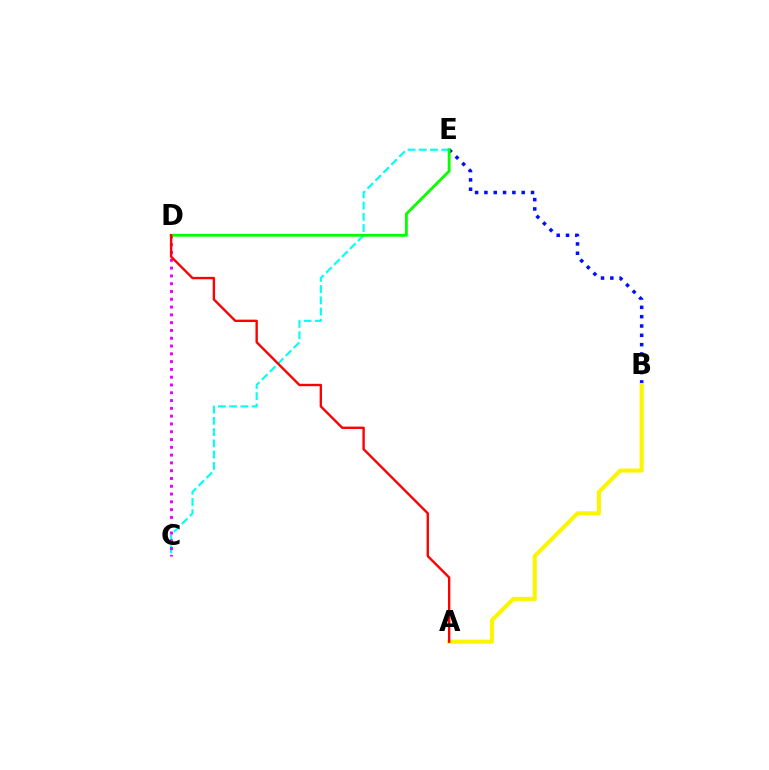{('B', 'E'): [{'color': '#0010ff', 'line_style': 'dotted', 'thickness': 2.53}], ('C', 'E'): [{'color': '#00fff6', 'line_style': 'dashed', 'thickness': 1.53}], ('C', 'D'): [{'color': '#ee00ff', 'line_style': 'dotted', 'thickness': 2.12}], ('A', 'B'): [{'color': '#fcf500', 'line_style': 'solid', 'thickness': 2.93}], ('D', 'E'): [{'color': '#08ff00', 'line_style': 'solid', 'thickness': 2.04}], ('A', 'D'): [{'color': '#ff0000', 'line_style': 'solid', 'thickness': 1.71}]}